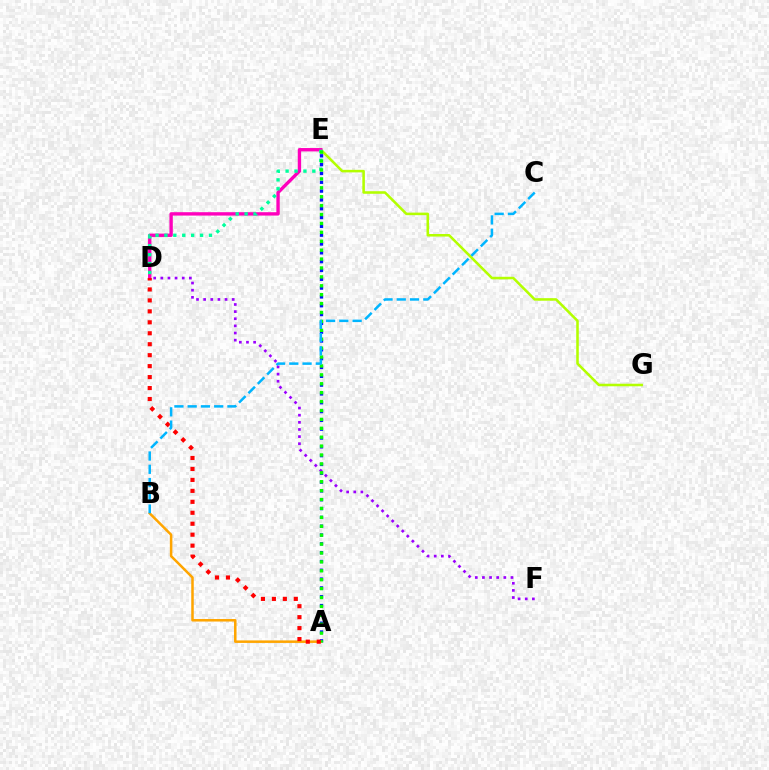{('E', 'G'): [{'color': '#b3ff00', 'line_style': 'solid', 'thickness': 1.84}], ('A', 'E'): [{'color': '#0010ff', 'line_style': 'dotted', 'thickness': 2.4}, {'color': '#08ff00', 'line_style': 'dotted', 'thickness': 2.42}], ('D', 'E'): [{'color': '#ff00bd', 'line_style': 'solid', 'thickness': 2.42}, {'color': '#00ff9d', 'line_style': 'dotted', 'thickness': 2.42}], ('A', 'B'): [{'color': '#ffa500', 'line_style': 'solid', 'thickness': 1.81}], ('D', 'F'): [{'color': '#9b00ff', 'line_style': 'dotted', 'thickness': 1.94}], ('A', 'D'): [{'color': '#ff0000', 'line_style': 'dotted', 'thickness': 2.98}], ('B', 'C'): [{'color': '#00b5ff', 'line_style': 'dashed', 'thickness': 1.8}]}